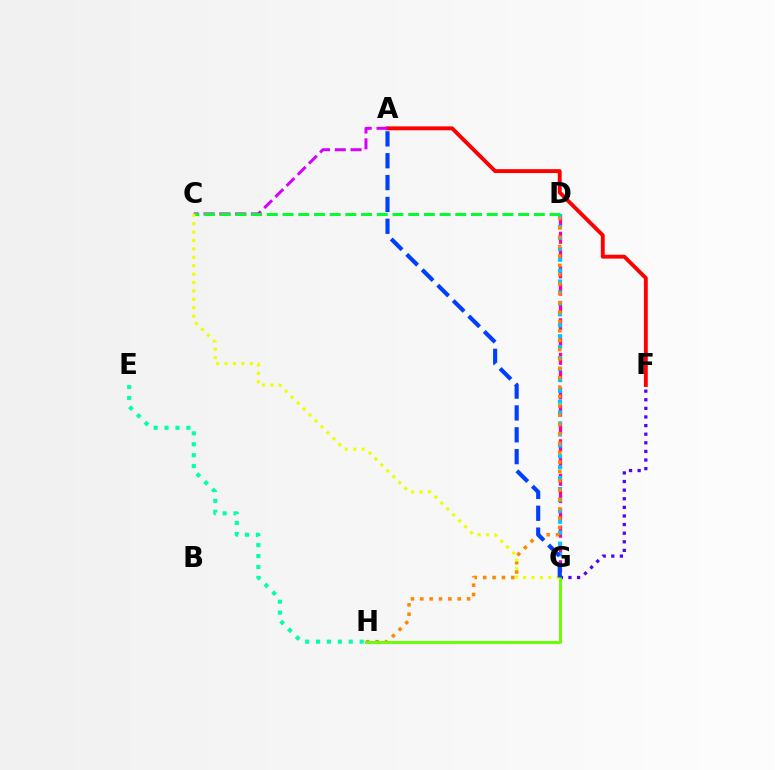{('A', 'F'): [{'color': '#ff0000', 'line_style': 'solid', 'thickness': 2.8}], ('E', 'H'): [{'color': '#00ffaf', 'line_style': 'dotted', 'thickness': 2.97}], ('D', 'G'): [{'color': '#ff00a0', 'line_style': 'dashed', 'thickness': 2.35}, {'color': '#00c7ff', 'line_style': 'dotted', 'thickness': 2.97}], ('A', 'C'): [{'color': '#d600ff', 'line_style': 'dashed', 'thickness': 2.14}], ('F', 'G'): [{'color': '#4f00ff', 'line_style': 'dotted', 'thickness': 2.34}], ('D', 'H'): [{'color': '#ff8800', 'line_style': 'dotted', 'thickness': 2.54}], ('G', 'H'): [{'color': '#66ff00', 'line_style': 'solid', 'thickness': 2.08}], ('C', 'D'): [{'color': '#00ff27', 'line_style': 'dashed', 'thickness': 2.13}], ('C', 'G'): [{'color': '#eeff00', 'line_style': 'dotted', 'thickness': 2.28}], ('A', 'G'): [{'color': '#003fff', 'line_style': 'dashed', 'thickness': 2.97}]}